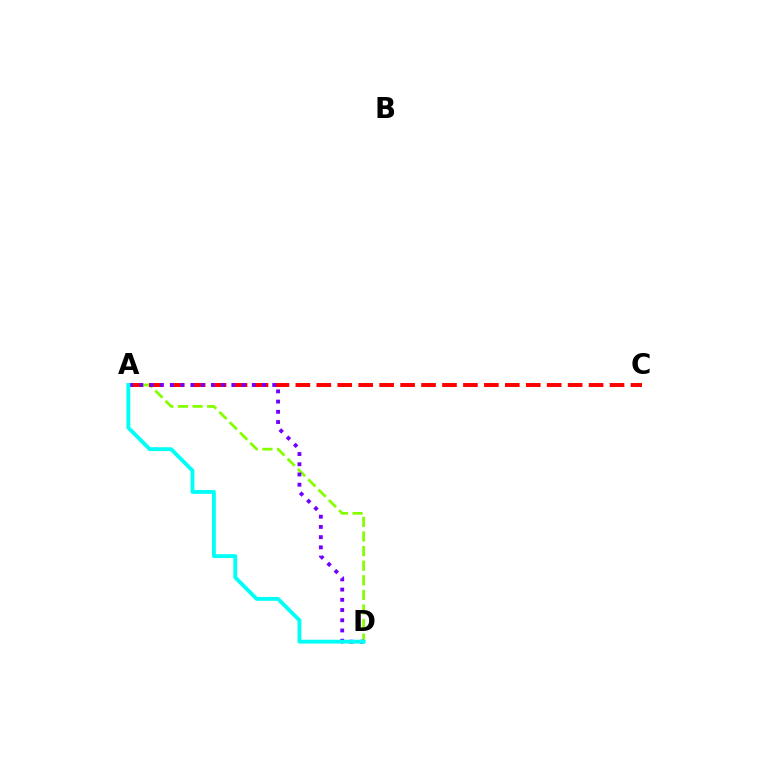{('A', 'D'): [{'color': '#84ff00', 'line_style': 'dashed', 'thickness': 1.98}, {'color': '#7200ff', 'line_style': 'dotted', 'thickness': 2.78}, {'color': '#00fff6', 'line_style': 'solid', 'thickness': 2.77}], ('A', 'C'): [{'color': '#ff0000', 'line_style': 'dashed', 'thickness': 2.85}]}